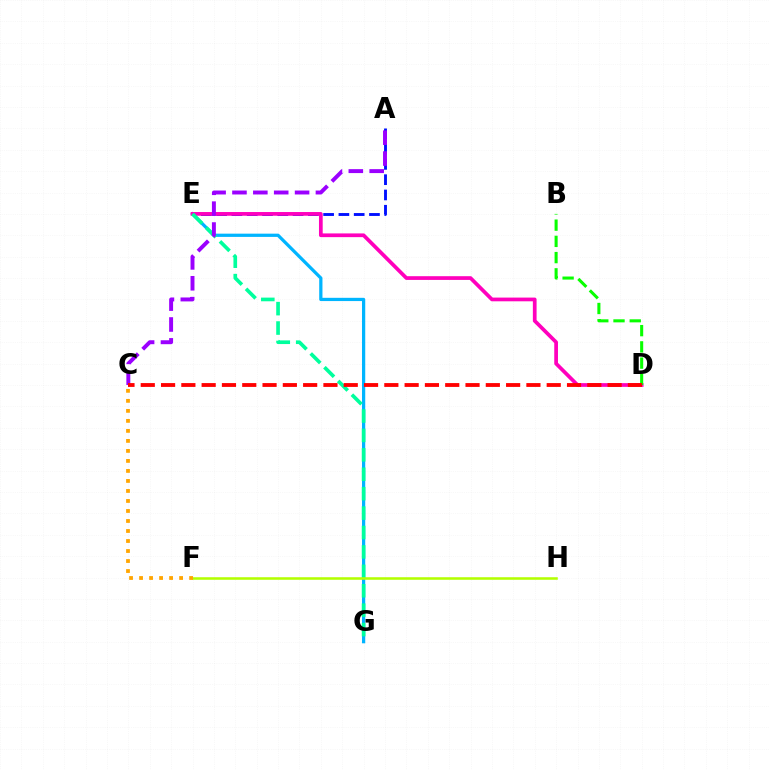{('E', 'G'): [{'color': '#00b5ff', 'line_style': 'solid', 'thickness': 2.34}, {'color': '#00ff9d', 'line_style': 'dashed', 'thickness': 2.64}], ('A', 'E'): [{'color': '#0010ff', 'line_style': 'dashed', 'thickness': 2.08}], ('D', 'E'): [{'color': '#ff00bd', 'line_style': 'solid', 'thickness': 2.68}], ('B', 'D'): [{'color': '#08ff00', 'line_style': 'dashed', 'thickness': 2.2}], ('F', 'H'): [{'color': '#b3ff00', 'line_style': 'solid', 'thickness': 1.83}], ('A', 'C'): [{'color': '#9b00ff', 'line_style': 'dashed', 'thickness': 2.83}], ('C', 'D'): [{'color': '#ff0000', 'line_style': 'dashed', 'thickness': 2.76}], ('C', 'F'): [{'color': '#ffa500', 'line_style': 'dotted', 'thickness': 2.72}]}